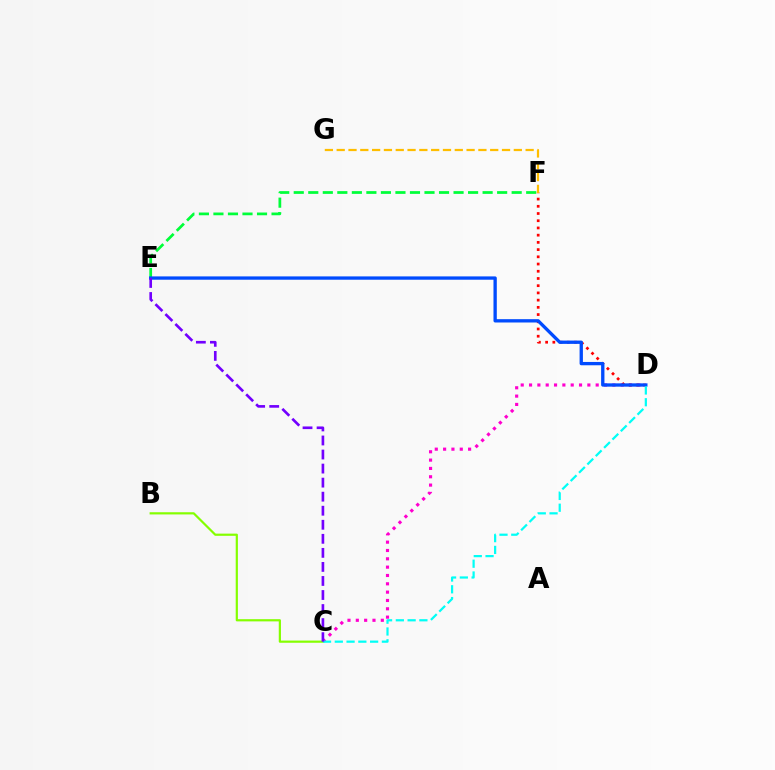{('C', 'D'): [{'color': '#ff00cf', 'line_style': 'dotted', 'thickness': 2.26}, {'color': '#00fff6', 'line_style': 'dashed', 'thickness': 1.6}], ('E', 'F'): [{'color': '#00ff39', 'line_style': 'dashed', 'thickness': 1.97}], ('D', 'F'): [{'color': '#ff0000', 'line_style': 'dotted', 'thickness': 1.96}], ('D', 'E'): [{'color': '#004bff', 'line_style': 'solid', 'thickness': 2.39}], ('B', 'C'): [{'color': '#84ff00', 'line_style': 'solid', 'thickness': 1.58}], ('F', 'G'): [{'color': '#ffbd00', 'line_style': 'dashed', 'thickness': 1.6}], ('C', 'E'): [{'color': '#7200ff', 'line_style': 'dashed', 'thickness': 1.91}]}